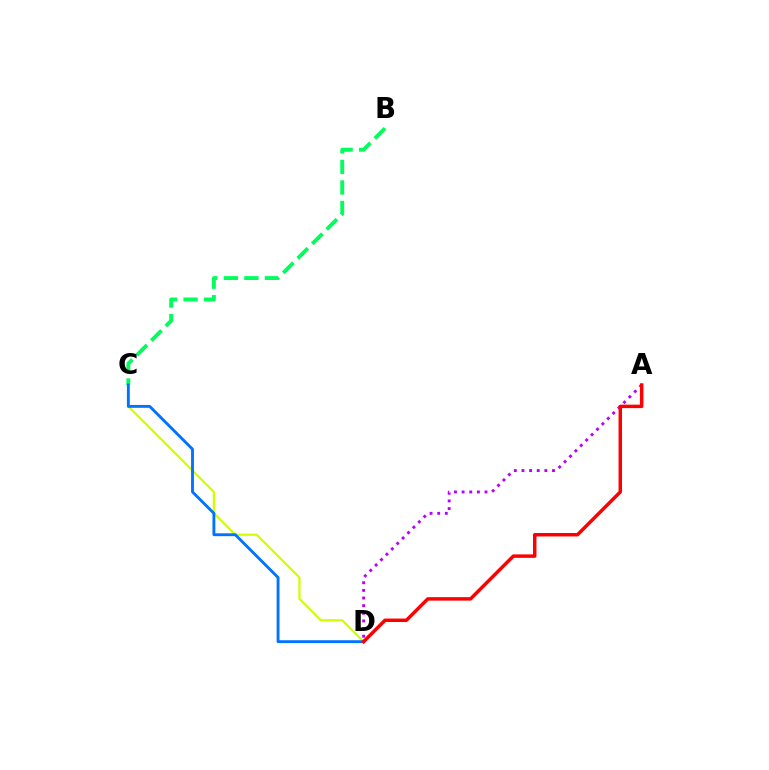{('B', 'C'): [{'color': '#00ff5c', 'line_style': 'dashed', 'thickness': 2.79}], ('C', 'D'): [{'color': '#d1ff00', 'line_style': 'solid', 'thickness': 1.63}, {'color': '#0074ff', 'line_style': 'solid', 'thickness': 2.07}], ('A', 'D'): [{'color': '#b900ff', 'line_style': 'dotted', 'thickness': 2.07}, {'color': '#ff0000', 'line_style': 'solid', 'thickness': 2.49}]}